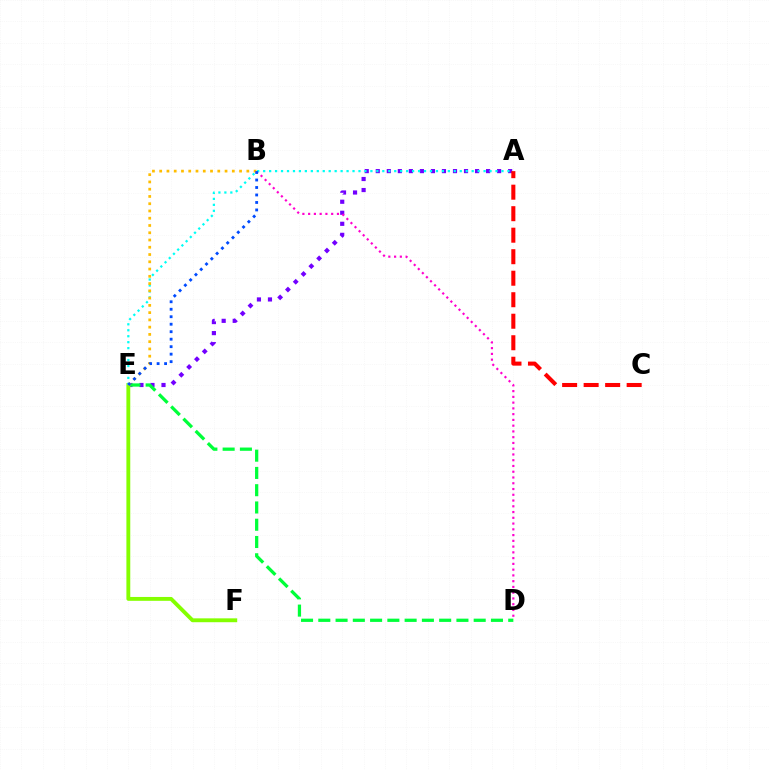{('A', 'E'): [{'color': '#7200ff', 'line_style': 'dotted', 'thickness': 3.0}, {'color': '#00fff6', 'line_style': 'dotted', 'thickness': 1.62}], ('D', 'E'): [{'color': '#00ff39', 'line_style': 'dashed', 'thickness': 2.35}], ('A', 'C'): [{'color': '#ff0000', 'line_style': 'dashed', 'thickness': 2.92}], ('E', 'F'): [{'color': '#84ff00', 'line_style': 'solid', 'thickness': 2.78}], ('B', 'D'): [{'color': '#ff00cf', 'line_style': 'dotted', 'thickness': 1.56}], ('B', 'E'): [{'color': '#ffbd00', 'line_style': 'dotted', 'thickness': 1.97}, {'color': '#004bff', 'line_style': 'dotted', 'thickness': 2.03}]}